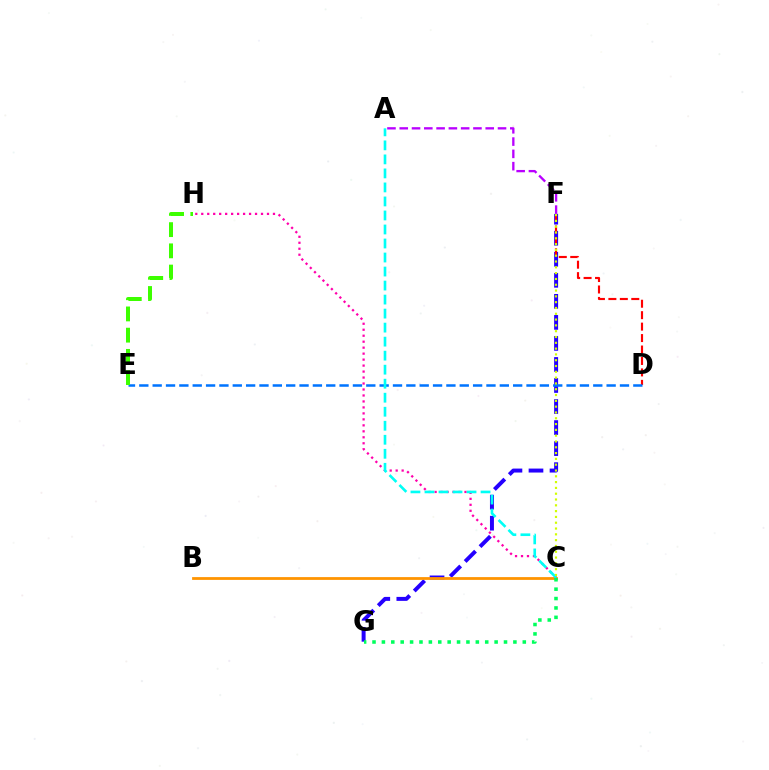{('F', 'G'): [{'color': '#2500ff', 'line_style': 'dashed', 'thickness': 2.86}], ('D', 'F'): [{'color': '#ff0000', 'line_style': 'dashed', 'thickness': 1.56}], ('A', 'F'): [{'color': '#b900ff', 'line_style': 'dashed', 'thickness': 1.67}], ('B', 'C'): [{'color': '#ff9400', 'line_style': 'solid', 'thickness': 2.01}], ('C', 'H'): [{'color': '#ff00ac', 'line_style': 'dotted', 'thickness': 1.62}], ('D', 'E'): [{'color': '#0074ff', 'line_style': 'dashed', 'thickness': 1.81}], ('E', 'H'): [{'color': '#3dff00', 'line_style': 'dashed', 'thickness': 2.88}], ('A', 'C'): [{'color': '#00fff6', 'line_style': 'dashed', 'thickness': 1.9}], ('C', 'F'): [{'color': '#d1ff00', 'line_style': 'dotted', 'thickness': 1.58}], ('C', 'G'): [{'color': '#00ff5c', 'line_style': 'dotted', 'thickness': 2.55}]}